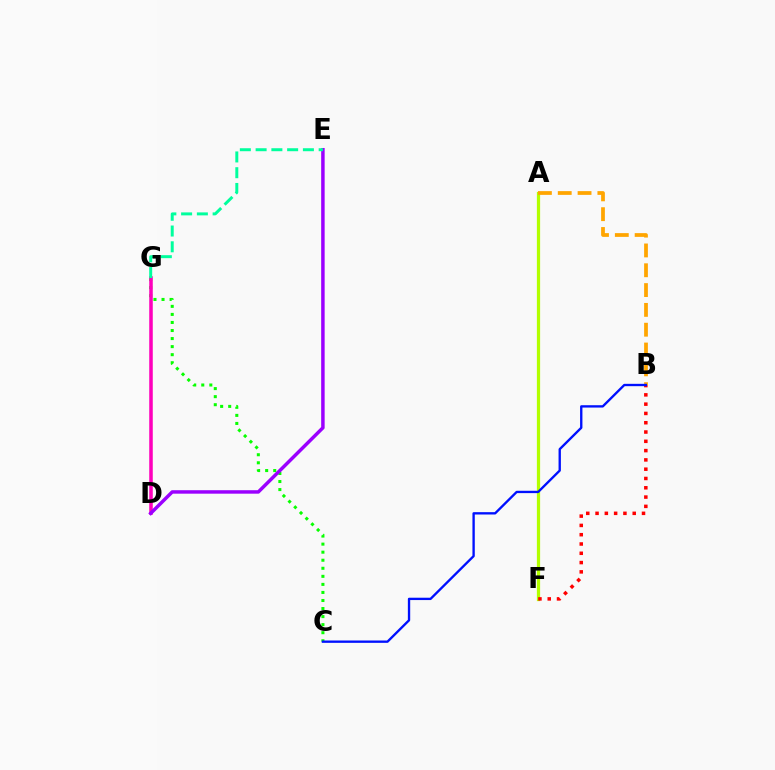{('A', 'F'): [{'color': '#00b5ff', 'line_style': 'solid', 'thickness': 2.05}, {'color': '#b3ff00', 'line_style': 'solid', 'thickness': 2.33}], ('C', 'G'): [{'color': '#08ff00', 'line_style': 'dotted', 'thickness': 2.19}], ('A', 'B'): [{'color': '#ffa500', 'line_style': 'dashed', 'thickness': 2.69}], ('B', 'F'): [{'color': '#ff0000', 'line_style': 'dotted', 'thickness': 2.52}], ('B', 'C'): [{'color': '#0010ff', 'line_style': 'solid', 'thickness': 1.69}], ('D', 'G'): [{'color': '#ff00bd', 'line_style': 'solid', 'thickness': 2.55}], ('D', 'E'): [{'color': '#9b00ff', 'line_style': 'solid', 'thickness': 2.5}], ('E', 'G'): [{'color': '#00ff9d', 'line_style': 'dashed', 'thickness': 2.14}]}